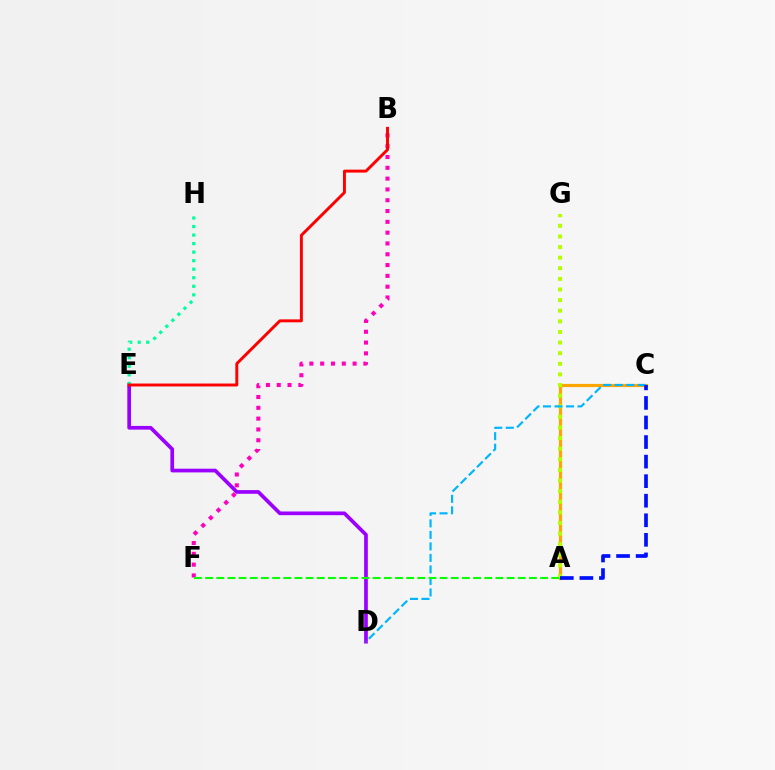{('D', 'E'): [{'color': '#9b00ff', 'line_style': 'solid', 'thickness': 2.66}], ('A', 'C'): [{'color': '#ffa500', 'line_style': 'solid', 'thickness': 2.28}, {'color': '#0010ff', 'line_style': 'dashed', 'thickness': 2.66}], ('B', 'F'): [{'color': '#ff00bd', 'line_style': 'dotted', 'thickness': 2.94}], ('A', 'G'): [{'color': '#b3ff00', 'line_style': 'dotted', 'thickness': 2.88}], ('E', 'H'): [{'color': '#00ff9d', 'line_style': 'dotted', 'thickness': 2.32}], ('C', 'D'): [{'color': '#00b5ff', 'line_style': 'dashed', 'thickness': 1.56}], ('B', 'E'): [{'color': '#ff0000', 'line_style': 'solid', 'thickness': 2.11}], ('A', 'F'): [{'color': '#08ff00', 'line_style': 'dashed', 'thickness': 1.52}]}